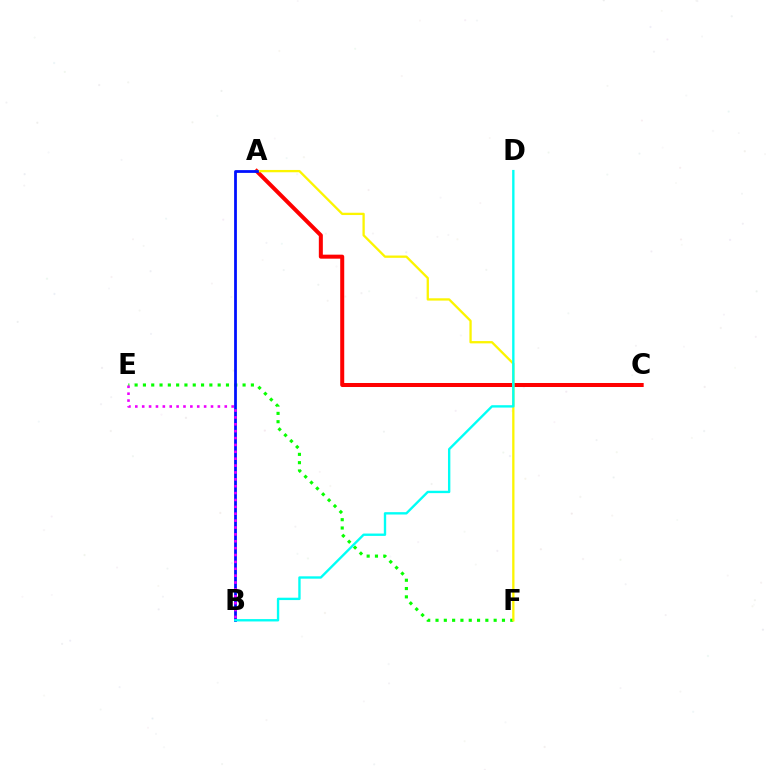{('A', 'C'): [{'color': '#ff0000', 'line_style': 'solid', 'thickness': 2.89}], ('E', 'F'): [{'color': '#08ff00', 'line_style': 'dotted', 'thickness': 2.26}], ('A', 'F'): [{'color': '#fcf500', 'line_style': 'solid', 'thickness': 1.66}], ('A', 'B'): [{'color': '#0010ff', 'line_style': 'solid', 'thickness': 2.0}], ('B', 'E'): [{'color': '#ee00ff', 'line_style': 'dotted', 'thickness': 1.87}], ('B', 'D'): [{'color': '#00fff6', 'line_style': 'solid', 'thickness': 1.7}]}